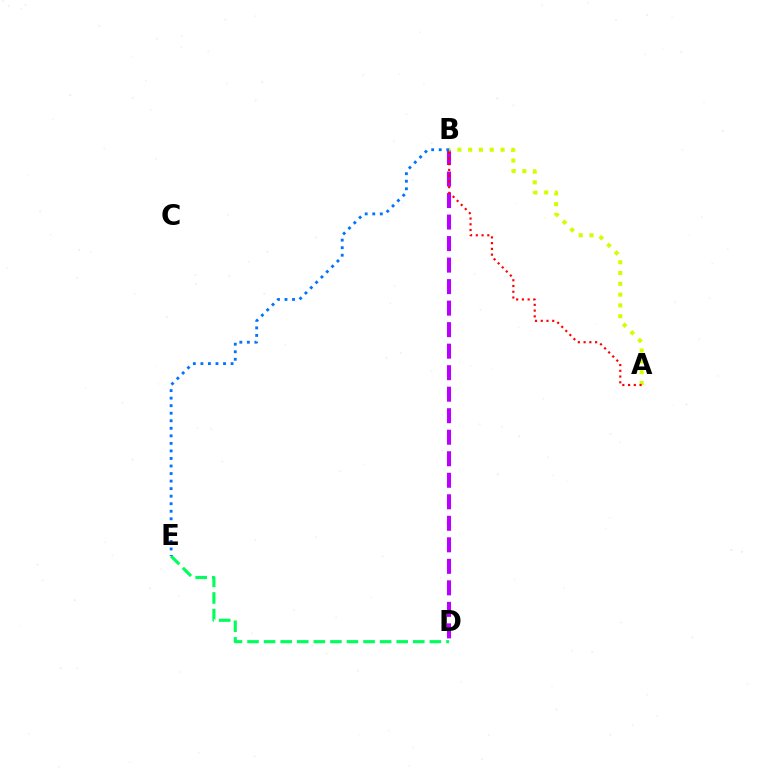{('D', 'E'): [{'color': '#00ff5c', 'line_style': 'dashed', 'thickness': 2.25}], ('B', 'D'): [{'color': '#b900ff', 'line_style': 'dashed', 'thickness': 2.92}], ('A', 'B'): [{'color': '#d1ff00', 'line_style': 'dotted', 'thickness': 2.93}, {'color': '#ff0000', 'line_style': 'dotted', 'thickness': 1.56}], ('B', 'E'): [{'color': '#0074ff', 'line_style': 'dotted', 'thickness': 2.05}]}